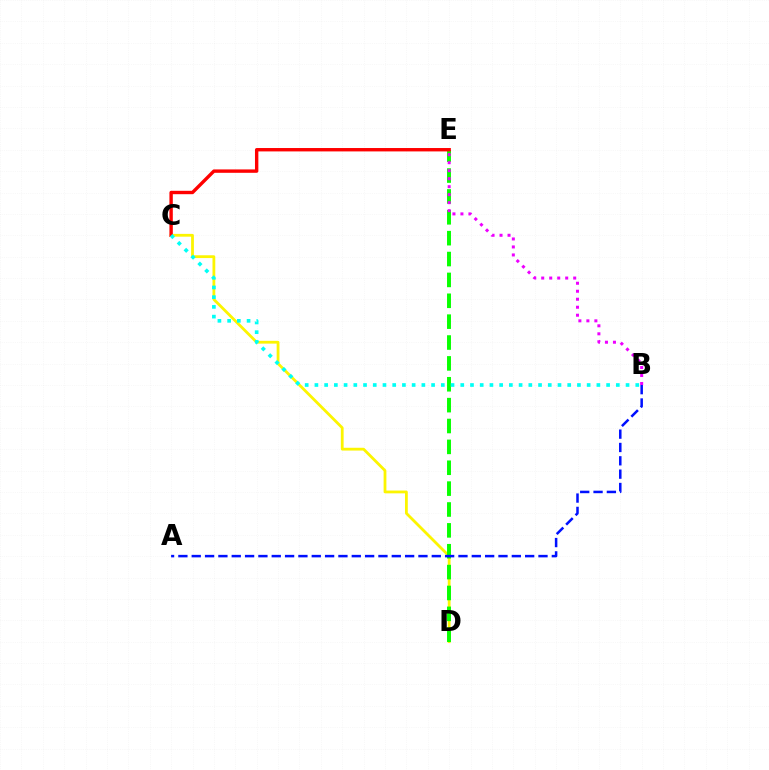{('C', 'D'): [{'color': '#fcf500', 'line_style': 'solid', 'thickness': 2.01}], ('D', 'E'): [{'color': '#08ff00', 'line_style': 'dashed', 'thickness': 2.84}], ('B', 'E'): [{'color': '#ee00ff', 'line_style': 'dotted', 'thickness': 2.17}], ('C', 'E'): [{'color': '#ff0000', 'line_style': 'solid', 'thickness': 2.44}], ('B', 'C'): [{'color': '#00fff6', 'line_style': 'dotted', 'thickness': 2.64}], ('A', 'B'): [{'color': '#0010ff', 'line_style': 'dashed', 'thickness': 1.81}]}